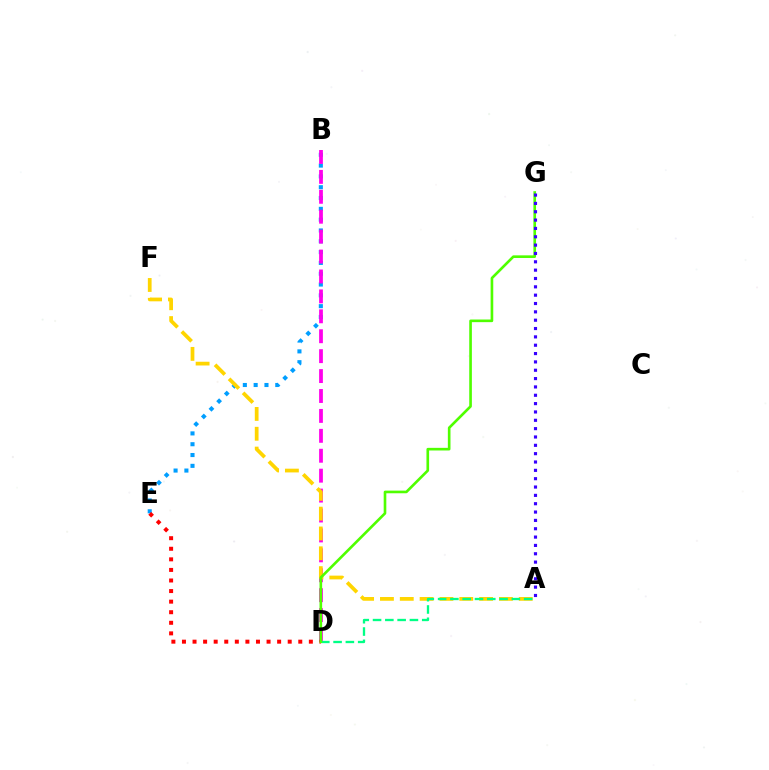{('B', 'E'): [{'color': '#009eff', 'line_style': 'dotted', 'thickness': 2.94}], ('B', 'D'): [{'color': '#ff00ed', 'line_style': 'dashed', 'thickness': 2.71}], ('A', 'F'): [{'color': '#ffd500', 'line_style': 'dashed', 'thickness': 2.69}], ('D', 'E'): [{'color': '#ff0000', 'line_style': 'dotted', 'thickness': 2.87}], ('A', 'D'): [{'color': '#00ff86', 'line_style': 'dashed', 'thickness': 1.67}], ('D', 'G'): [{'color': '#4fff00', 'line_style': 'solid', 'thickness': 1.9}], ('A', 'G'): [{'color': '#3700ff', 'line_style': 'dotted', 'thickness': 2.27}]}